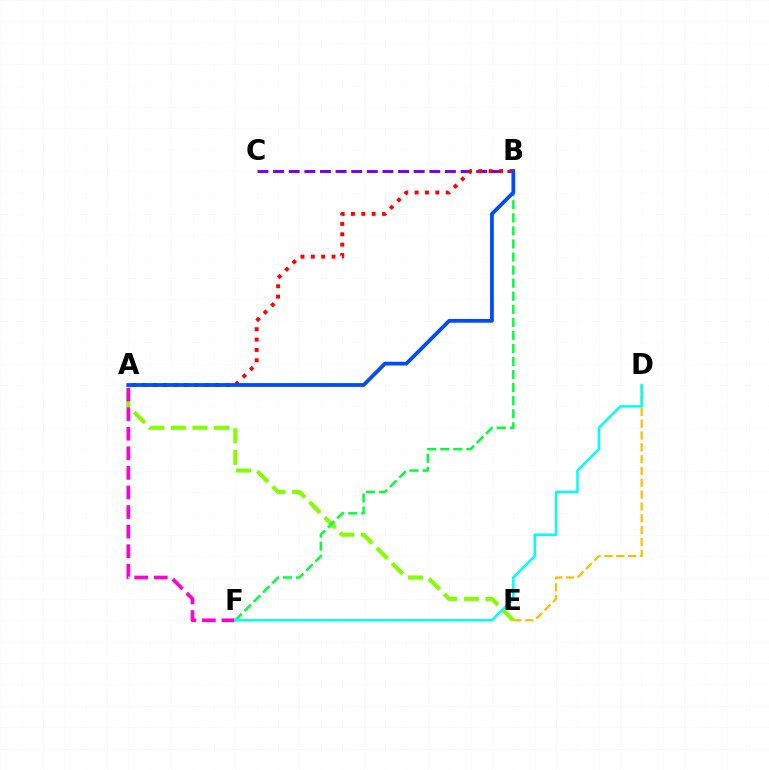{('A', 'E'): [{'color': '#84ff00', 'line_style': 'dashed', 'thickness': 2.94}], ('D', 'E'): [{'color': '#ffbd00', 'line_style': 'dashed', 'thickness': 1.61}], ('B', 'C'): [{'color': '#7200ff', 'line_style': 'dashed', 'thickness': 2.12}], ('B', 'F'): [{'color': '#00ff39', 'line_style': 'dashed', 'thickness': 1.77}], ('A', 'F'): [{'color': '#ff00cf', 'line_style': 'dashed', 'thickness': 2.66}], ('D', 'F'): [{'color': '#00fff6', 'line_style': 'solid', 'thickness': 1.79}], ('A', 'B'): [{'color': '#ff0000', 'line_style': 'dotted', 'thickness': 2.82}, {'color': '#004bff', 'line_style': 'solid', 'thickness': 2.73}]}